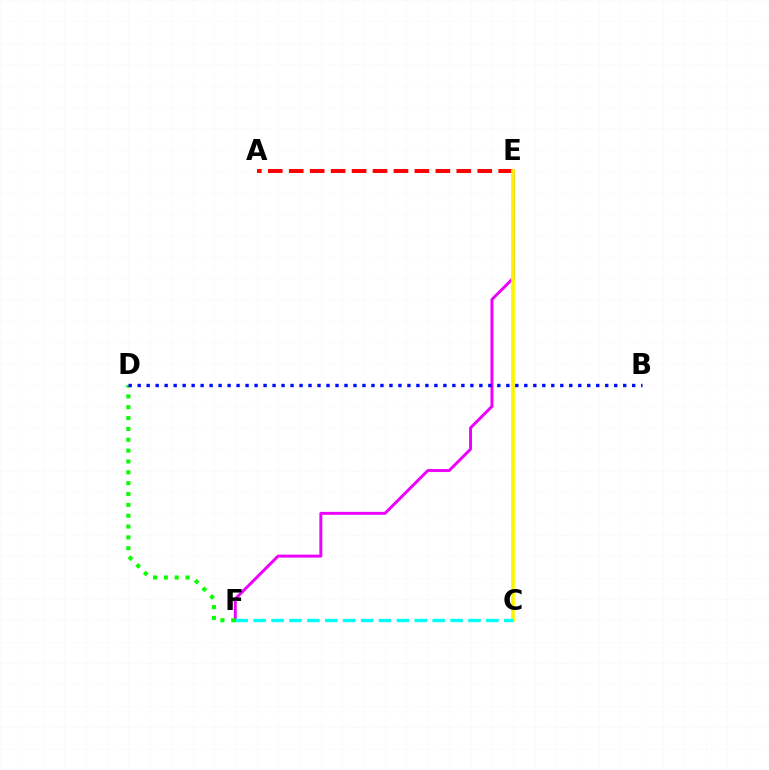{('E', 'F'): [{'color': '#ee00ff', 'line_style': 'solid', 'thickness': 2.12}], ('A', 'E'): [{'color': '#ff0000', 'line_style': 'dashed', 'thickness': 2.85}], ('D', 'F'): [{'color': '#08ff00', 'line_style': 'dotted', 'thickness': 2.95}], ('B', 'D'): [{'color': '#0010ff', 'line_style': 'dotted', 'thickness': 2.44}], ('C', 'E'): [{'color': '#fcf500', 'line_style': 'solid', 'thickness': 2.64}], ('C', 'F'): [{'color': '#00fff6', 'line_style': 'dashed', 'thickness': 2.43}]}